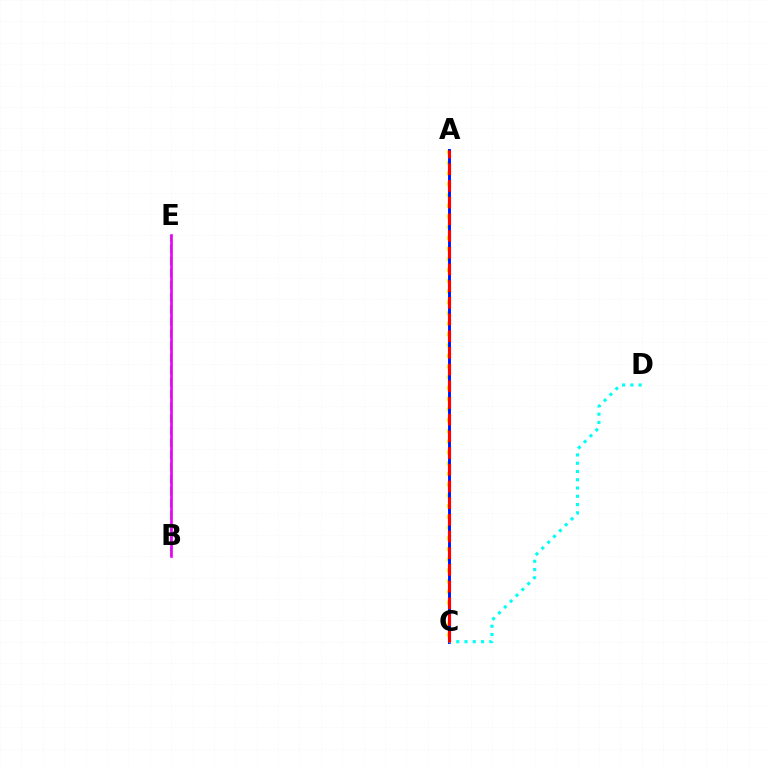{('A', 'C'): [{'color': '#fcf500', 'line_style': 'dotted', 'thickness': 2.92}, {'color': '#0010ff', 'line_style': 'solid', 'thickness': 2.1}, {'color': '#ff0000', 'line_style': 'dashed', 'thickness': 2.27}], ('B', 'E'): [{'color': '#08ff00', 'line_style': 'dashed', 'thickness': 1.65}, {'color': '#ee00ff', 'line_style': 'solid', 'thickness': 1.92}], ('C', 'D'): [{'color': '#00fff6', 'line_style': 'dotted', 'thickness': 2.25}]}